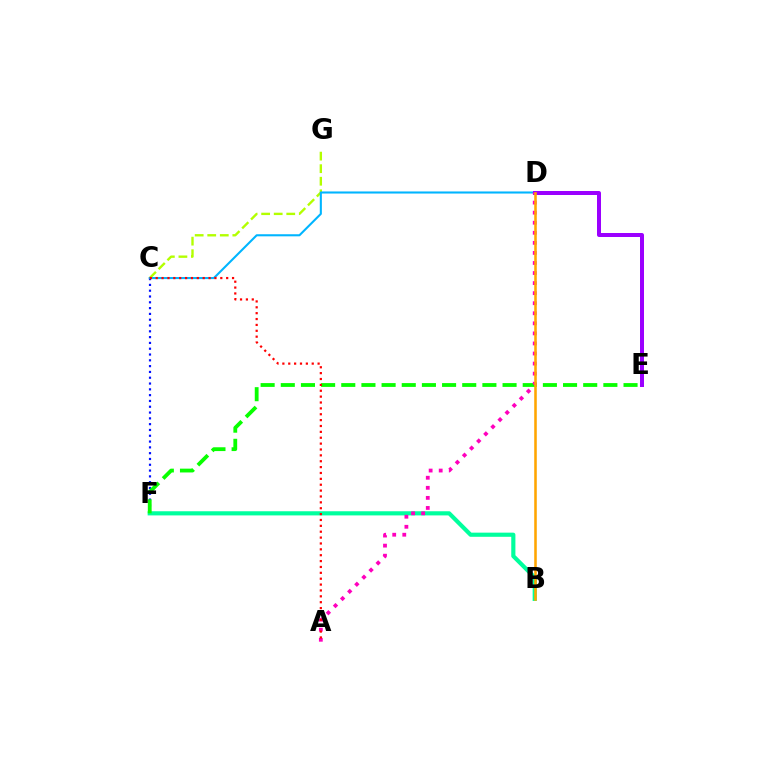{('C', 'G'): [{'color': '#b3ff00', 'line_style': 'dashed', 'thickness': 1.71}], ('C', 'F'): [{'color': '#0010ff', 'line_style': 'dotted', 'thickness': 1.58}], ('C', 'D'): [{'color': '#00b5ff', 'line_style': 'solid', 'thickness': 1.5}], ('B', 'F'): [{'color': '#00ff9d', 'line_style': 'solid', 'thickness': 2.99}], ('E', 'F'): [{'color': '#08ff00', 'line_style': 'dashed', 'thickness': 2.74}], ('D', 'E'): [{'color': '#9b00ff', 'line_style': 'solid', 'thickness': 2.87}], ('A', 'D'): [{'color': '#ff00bd', 'line_style': 'dotted', 'thickness': 2.73}], ('B', 'D'): [{'color': '#ffa500', 'line_style': 'solid', 'thickness': 1.84}], ('A', 'C'): [{'color': '#ff0000', 'line_style': 'dotted', 'thickness': 1.6}]}